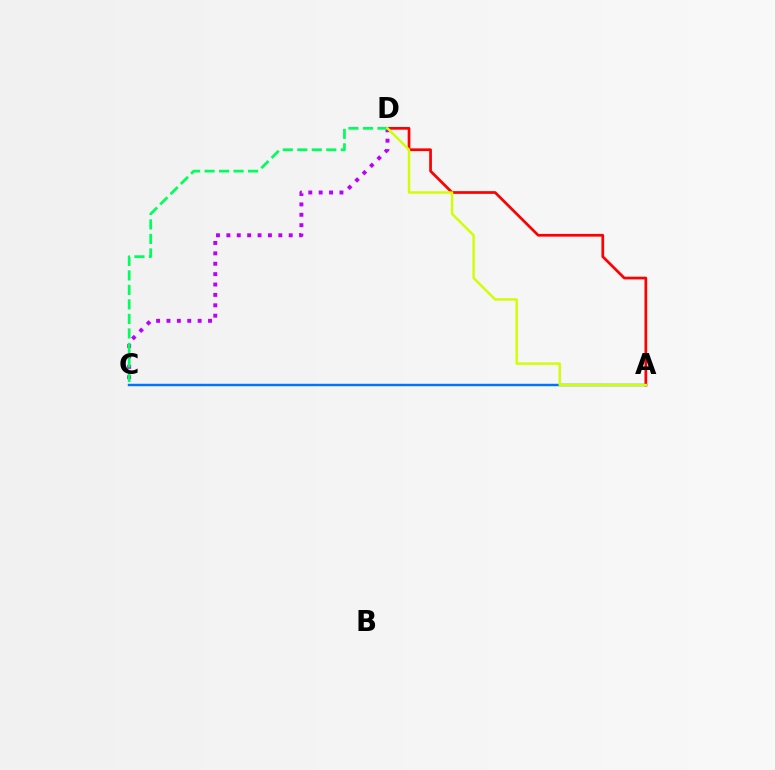{('C', 'D'): [{'color': '#b900ff', 'line_style': 'dotted', 'thickness': 2.82}, {'color': '#00ff5c', 'line_style': 'dashed', 'thickness': 1.97}], ('A', 'C'): [{'color': '#0074ff', 'line_style': 'solid', 'thickness': 1.75}], ('A', 'D'): [{'color': '#ff0000', 'line_style': 'solid', 'thickness': 1.96}, {'color': '#d1ff00', 'line_style': 'solid', 'thickness': 1.75}]}